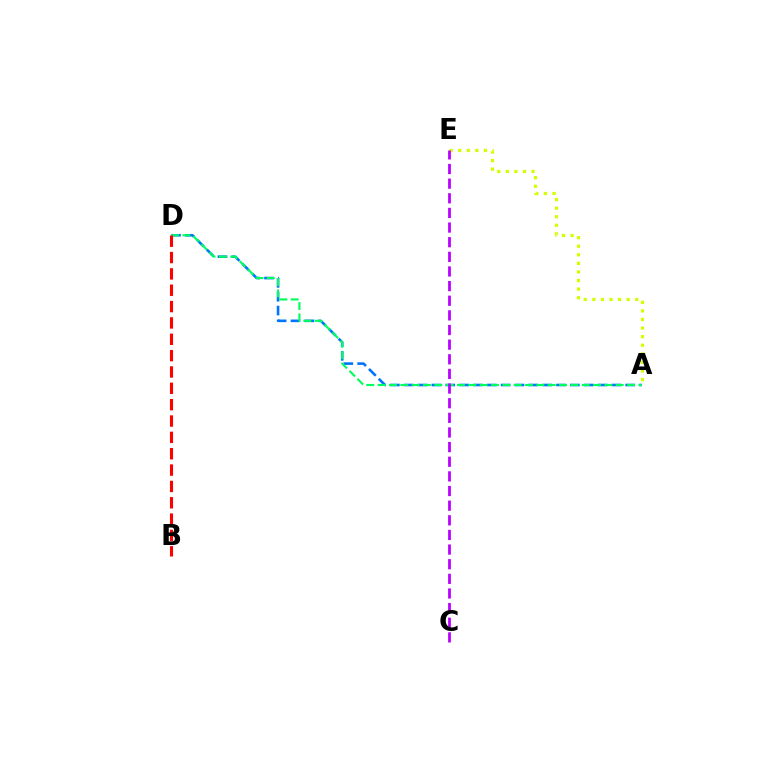{('A', 'E'): [{'color': '#d1ff00', 'line_style': 'dotted', 'thickness': 2.33}], ('A', 'D'): [{'color': '#0074ff', 'line_style': 'dashed', 'thickness': 1.88}, {'color': '#00ff5c', 'line_style': 'dashed', 'thickness': 1.54}], ('C', 'E'): [{'color': '#b900ff', 'line_style': 'dashed', 'thickness': 1.99}], ('B', 'D'): [{'color': '#ff0000', 'line_style': 'dashed', 'thickness': 2.22}]}